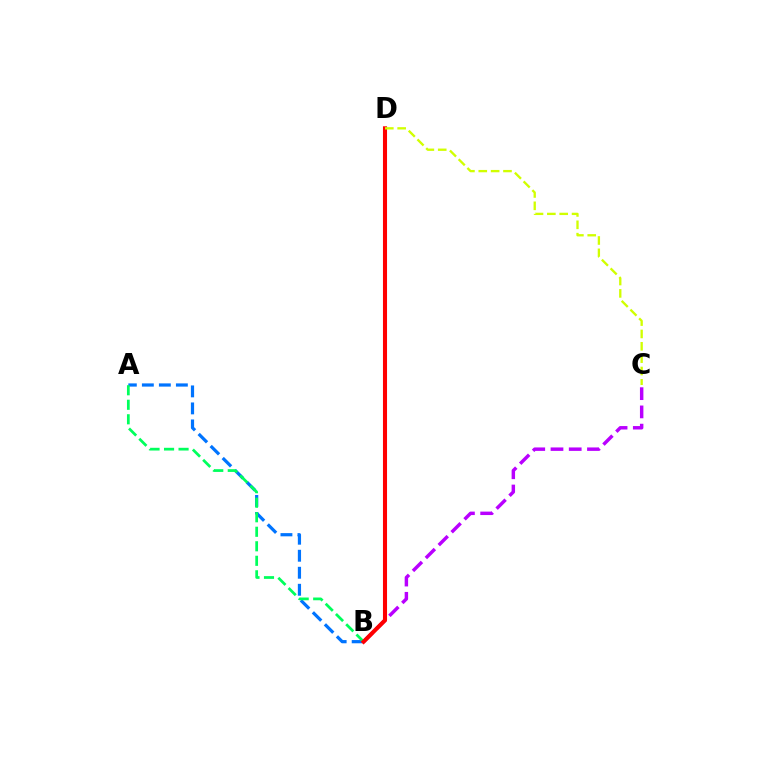{('B', 'C'): [{'color': '#b900ff', 'line_style': 'dashed', 'thickness': 2.48}], ('A', 'B'): [{'color': '#0074ff', 'line_style': 'dashed', 'thickness': 2.31}, {'color': '#00ff5c', 'line_style': 'dashed', 'thickness': 1.97}], ('B', 'D'): [{'color': '#ff0000', 'line_style': 'solid', 'thickness': 2.94}], ('C', 'D'): [{'color': '#d1ff00', 'line_style': 'dashed', 'thickness': 1.68}]}